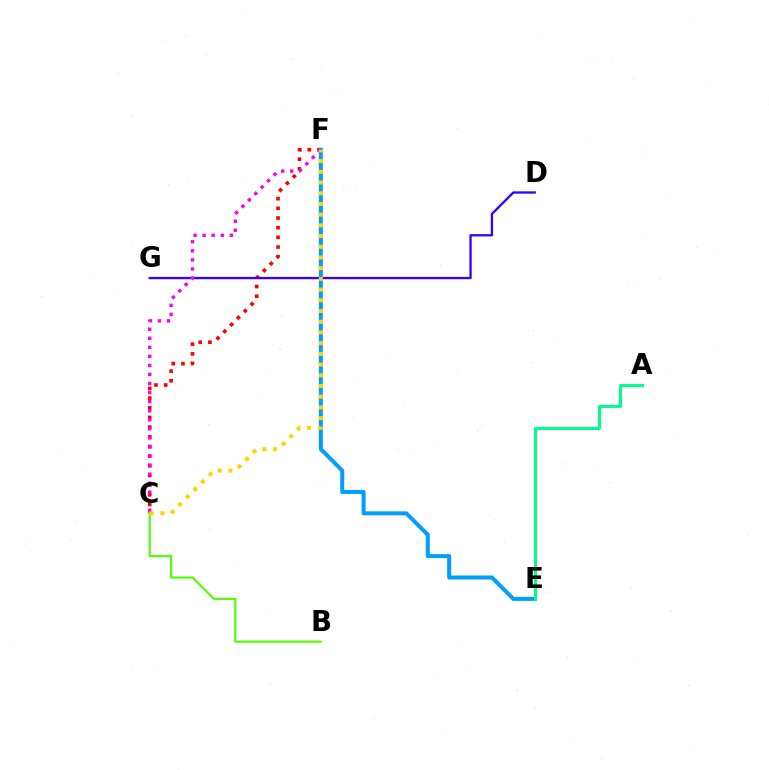{('C', 'F'): [{'color': '#ff0000', 'line_style': 'dotted', 'thickness': 2.63}, {'color': '#ff00ed', 'line_style': 'dotted', 'thickness': 2.46}, {'color': '#ffd500', 'line_style': 'dotted', 'thickness': 2.91}], ('E', 'F'): [{'color': '#009eff', 'line_style': 'solid', 'thickness': 2.87}], ('D', 'G'): [{'color': '#3700ff', 'line_style': 'solid', 'thickness': 1.67}], ('B', 'C'): [{'color': '#4fff00', 'line_style': 'solid', 'thickness': 1.53}], ('A', 'E'): [{'color': '#00ff86', 'line_style': 'solid', 'thickness': 2.17}]}